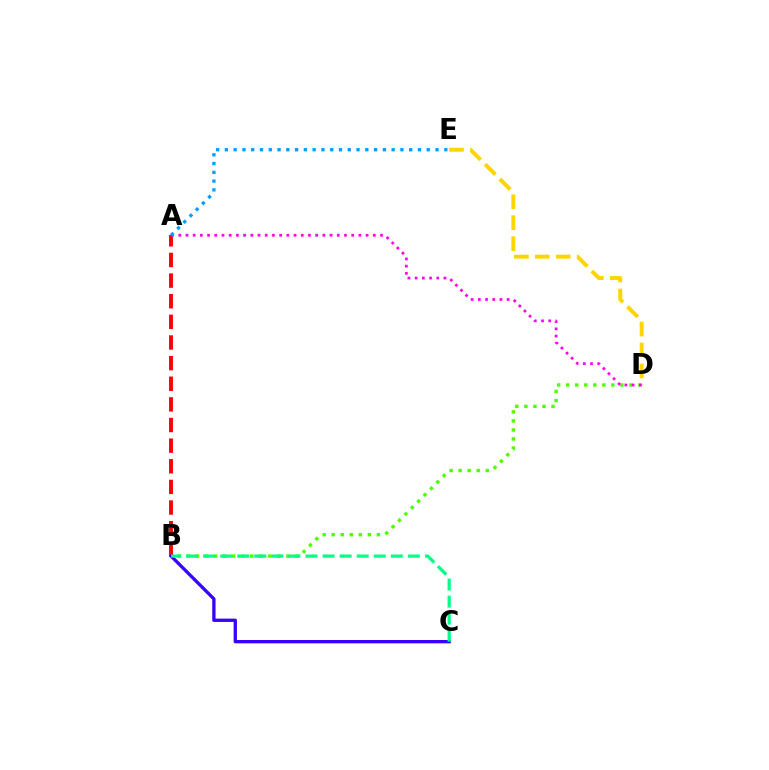{('B', 'D'): [{'color': '#4fff00', 'line_style': 'dotted', 'thickness': 2.45}], ('D', 'E'): [{'color': '#ffd500', 'line_style': 'dashed', 'thickness': 2.85}], ('A', 'B'): [{'color': '#ff0000', 'line_style': 'dashed', 'thickness': 2.8}], ('B', 'C'): [{'color': '#3700ff', 'line_style': 'solid', 'thickness': 2.38}, {'color': '#00ff86', 'line_style': 'dashed', 'thickness': 2.32}], ('A', 'D'): [{'color': '#ff00ed', 'line_style': 'dotted', 'thickness': 1.96}], ('A', 'E'): [{'color': '#009eff', 'line_style': 'dotted', 'thickness': 2.38}]}